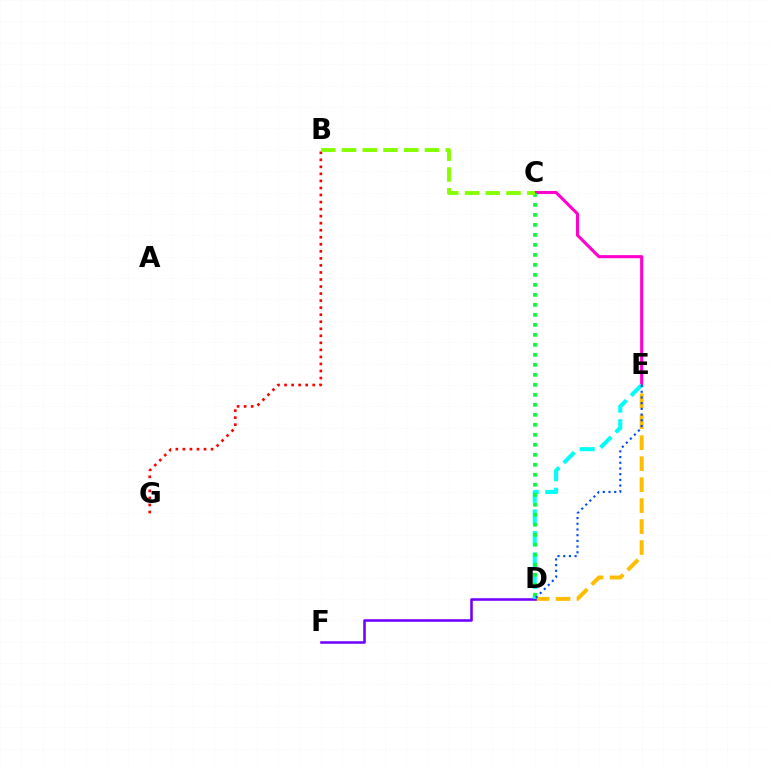{('C', 'E'): [{'color': '#ff00cf', 'line_style': 'solid', 'thickness': 2.22}], ('D', 'E'): [{'color': '#ffbd00', 'line_style': 'dashed', 'thickness': 2.85}, {'color': '#00fff6', 'line_style': 'dashed', 'thickness': 2.92}, {'color': '#004bff', 'line_style': 'dotted', 'thickness': 1.55}], ('D', 'F'): [{'color': '#7200ff', 'line_style': 'solid', 'thickness': 1.85}], ('C', 'D'): [{'color': '#00ff39', 'line_style': 'dotted', 'thickness': 2.72}], ('B', 'G'): [{'color': '#ff0000', 'line_style': 'dotted', 'thickness': 1.91}], ('B', 'C'): [{'color': '#84ff00', 'line_style': 'dashed', 'thickness': 2.82}]}